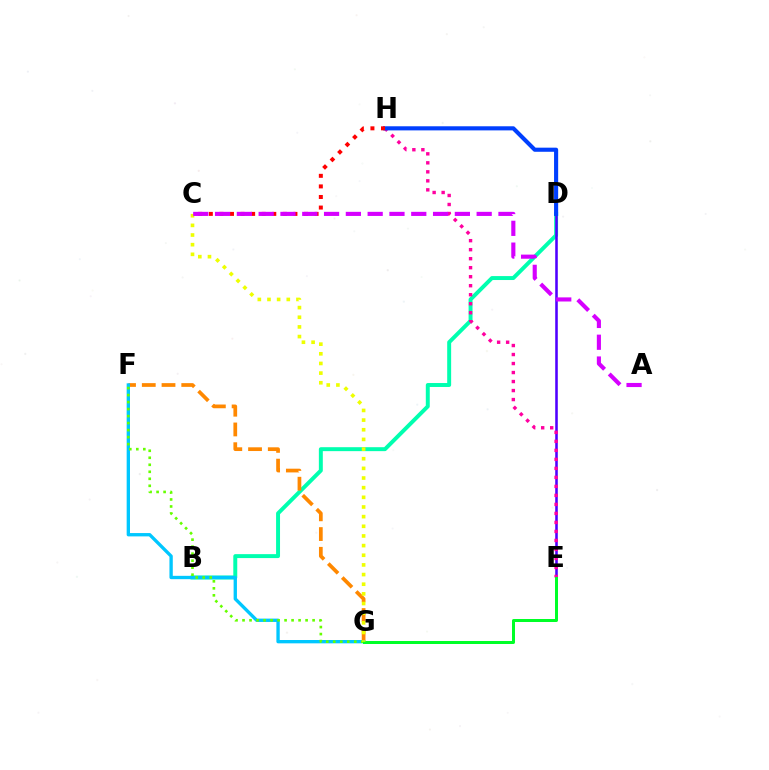{('B', 'D'): [{'color': '#00ffaf', 'line_style': 'solid', 'thickness': 2.84}], ('D', 'E'): [{'color': '#4f00ff', 'line_style': 'solid', 'thickness': 1.85}], ('E', 'H'): [{'color': '#ff00a0', 'line_style': 'dotted', 'thickness': 2.45}], ('F', 'G'): [{'color': '#ff8800', 'line_style': 'dashed', 'thickness': 2.68}, {'color': '#00c7ff', 'line_style': 'solid', 'thickness': 2.4}, {'color': '#66ff00', 'line_style': 'dotted', 'thickness': 1.9}], ('E', 'G'): [{'color': '#00ff27', 'line_style': 'solid', 'thickness': 2.16}], ('C', 'G'): [{'color': '#eeff00', 'line_style': 'dotted', 'thickness': 2.62}], ('D', 'H'): [{'color': '#003fff', 'line_style': 'solid', 'thickness': 2.96}], ('C', 'H'): [{'color': '#ff0000', 'line_style': 'dotted', 'thickness': 2.87}], ('A', 'C'): [{'color': '#d600ff', 'line_style': 'dashed', 'thickness': 2.96}]}